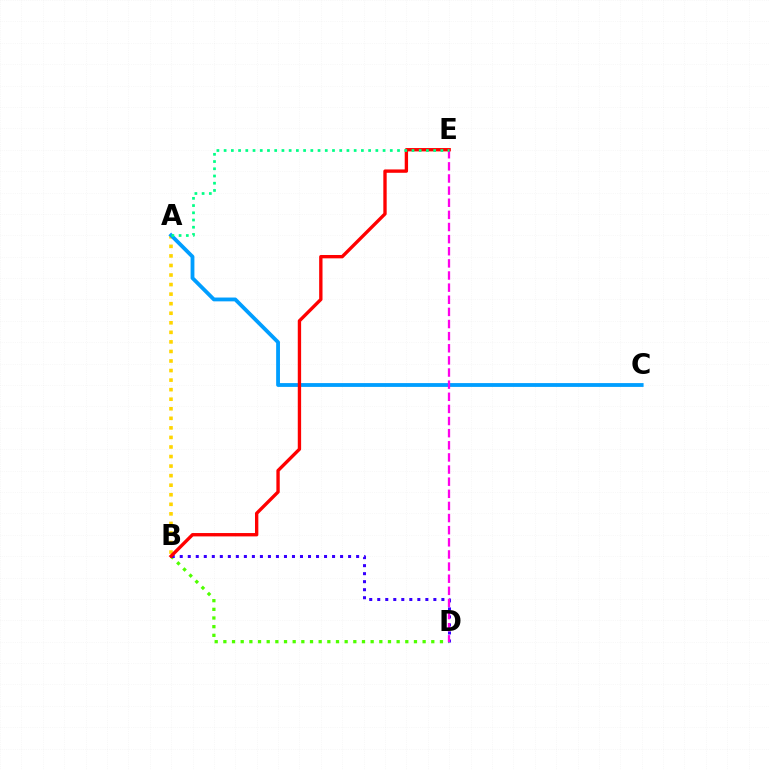{('A', 'B'): [{'color': '#ffd500', 'line_style': 'dotted', 'thickness': 2.6}], ('B', 'D'): [{'color': '#4fff00', 'line_style': 'dotted', 'thickness': 2.35}, {'color': '#3700ff', 'line_style': 'dotted', 'thickness': 2.18}], ('A', 'C'): [{'color': '#009eff', 'line_style': 'solid', 'thickness': 2.75}], ('D', 'E'): [{'color': '#ff00ed', 'line_style': 'dashed', 'thickness': 1.65}], ('B', 'E'): [{'color': '#ff0000', 'line_style': 'solid', 'thickness': 2.41}], ('A', 'E'): [{'color': '#00ff86', 'line_style': 'dotted', 'thickness': 1.96}]}